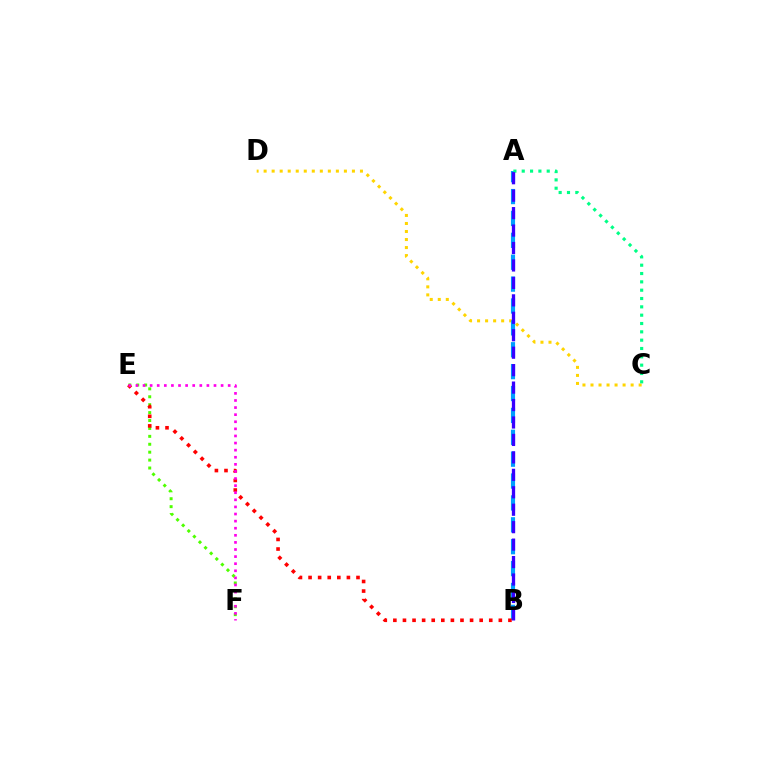{('E', 'F'): [{'color': '#4fff00', 'line_style': 'dotted', 'thickness': 2.15}, {'color': '#ff00ed', 'line_style': 'dotted', 'thickness': 1.93}], ('C', 'D'): [{'color': '#ffd500', 'line_style': 'dotted', 'thickness': 2.18}], ('A', 'B'): [{'color': '#009eff', 'line_style': 'dashed', 'thickness': 2.97}, {'color': '#3700ff', 'line_style': 'dashed', 'thickness': 2.37}], ('A', 'C'): [{'color': '#00ff86', 'line_style': 'dotted', 'thickness': 2.26}], ('B', 'E'): [{'color': '#ff0000', 'line_style': 'dotted', 'thickness': 2.61}]}